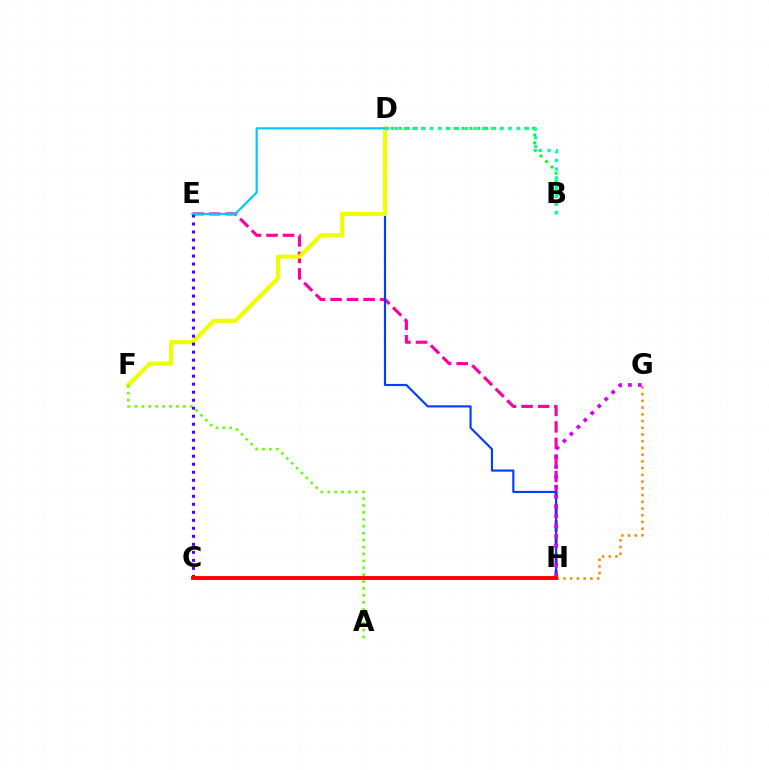{('B', 'D'): [{'color': '#00ff27', 'line_style': 'dotted', 'thickness': 2.13}, {'color': '#00ffaf', 'line_style': 'dotted', 'thickness': 2.37}], ('E', 'H'): [{'color': '#ff00a0', 'line_style': 'dashed', 'thickness': 2.24}], ('D', 'H'): [{'color': '#003fff', 'line_style': 'solid', 'thickness': 1.55}], ('G', 'H'): [{'color': '#ff8800', 'line_style': 'dotted', 'thickness': 1.83}, {'color': '#d600ff', 'line_style': 'dotted', 'thickness': 2.68}], ('D', 'F'): [{'color': '#eeff00', 'line_style': 'solid', 'thickness': 2.97}], ('C', 'E'): [{'color': '#4f00ff', 'line_style': 'dotted', 'thickness': 2.18}], ('A', 'F'): [{'color': '#66ff00', 'line_style': 'dotted', 'thickness': 1.88}], ('C', 'H'): [{'color': '#ff0000', 'line_style': 'solid', 'thickness': 2.79}], ('D', 'E'): [{'color': '#00c7ff', 'line_style': 'solid', 'thickness': 1.56}]}